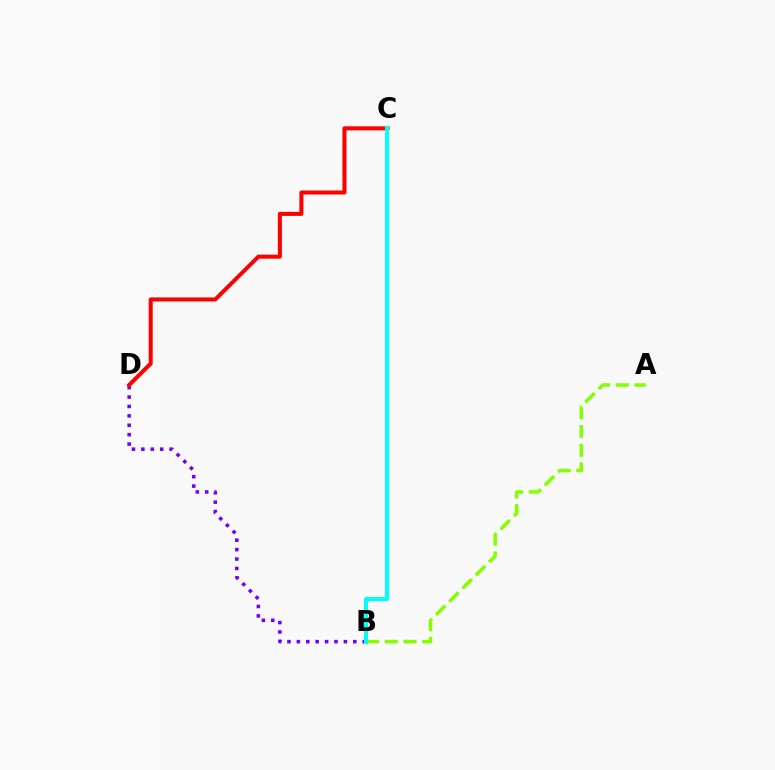{('B', 'D'): [{'color': '#7200ff', 'line_style': 'dotted', 'thickness': 2.55}], ('C', 'D'): [{'color': '#ff0000', 'line_style': 'solid', 'thickness': 2.9}], ('A', 'B'): [{'color': '#84ff00', 'line_style': 'dashed', 'thickness': 2.55}], ('B', 'C'): [{'color': '#00fff6', 'line_style': 'solid', 'thickness': 2.91}]}